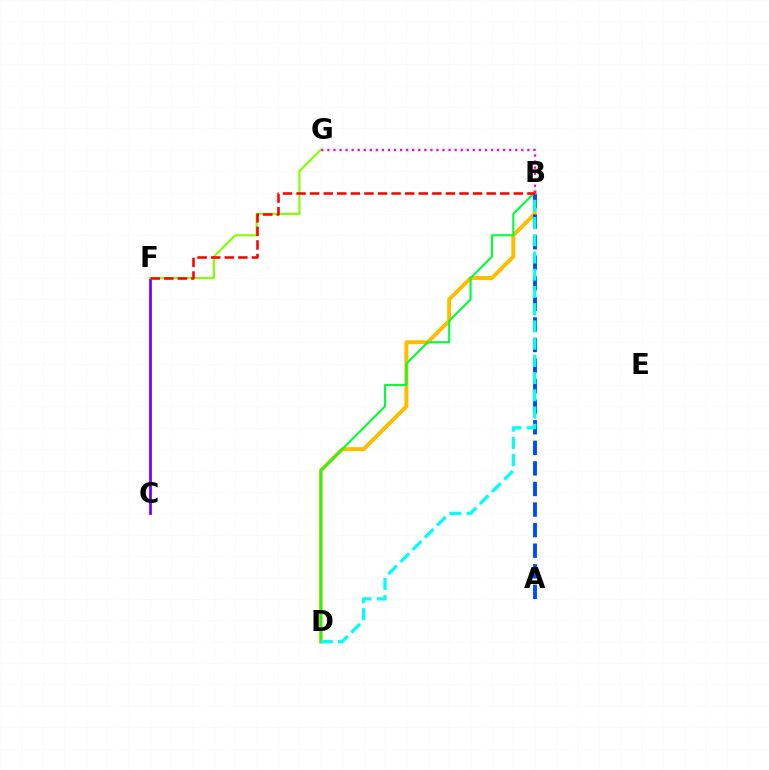{('C', 'F'): [{'color': '#7200ff', 'line_style': 'solid', 'thickness': 1.97}], ('F', 'G'): [{'color': '#84ff00', 'line_style': 'solid', 'thickness': 1.56}], ('B', 'D'): [{'color': '#ffbd00', 'line_style': 'solid', 'thickness': 2.86}, {'color': '#00ff39', 'line_style': 'solid', 'thickness': 1.52}, {'color': '#00fff6', 'line_style': 'dashed', 'thickness': 2.34}], ('A', 'B'): [{'color': '#004bff', 'line_style': 'dashed', 'thickness': 2.79}], ('B', 'F'): [{'color': '#ff0000', 'line_style': 'dashed', 'thickness': 1.84}], ('B', 'G'): [{'color': '#ff00cf', 'line_style': 'dotted', 'thickness': 1.65}]}